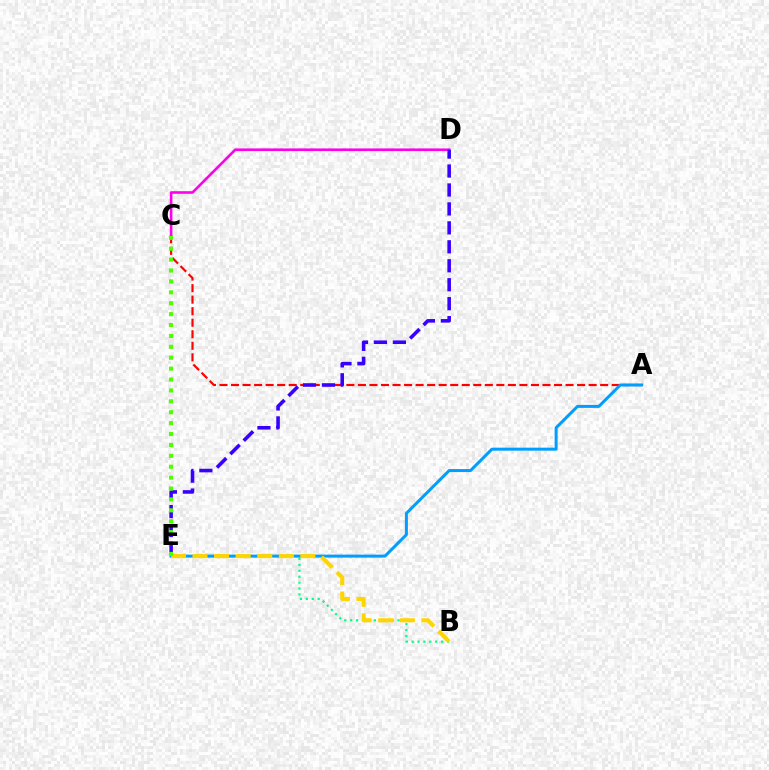{('C', 'D'): [{'color': '#ff00ed', 'line_style': 'solid', 'thickness': 1.88}], ('A', 'C'): [{'color': '#ff0000', 'line_style': 'dashed', 'thickness': 1.57}], ('D', 'E'): [{'color': '#3700ff', 'line_style': 'dashed', 'thickness': 2.57}], ('B', 'E'): [{'color': '#00ff86', 'line_style': 'dotted', 'thickness': 1.61}, {'color': '#ffd500', 'line_style': 'dashed', 'thickness': 2.93}], ('A', 'E'): [{'color': '#009eff', 'line_style': 'solid', 'thickness': 2.16}], ('C', 'E'): [{'color': '#4fff00', 'line_style': 'dotted', 'thickness': 2.96}]}